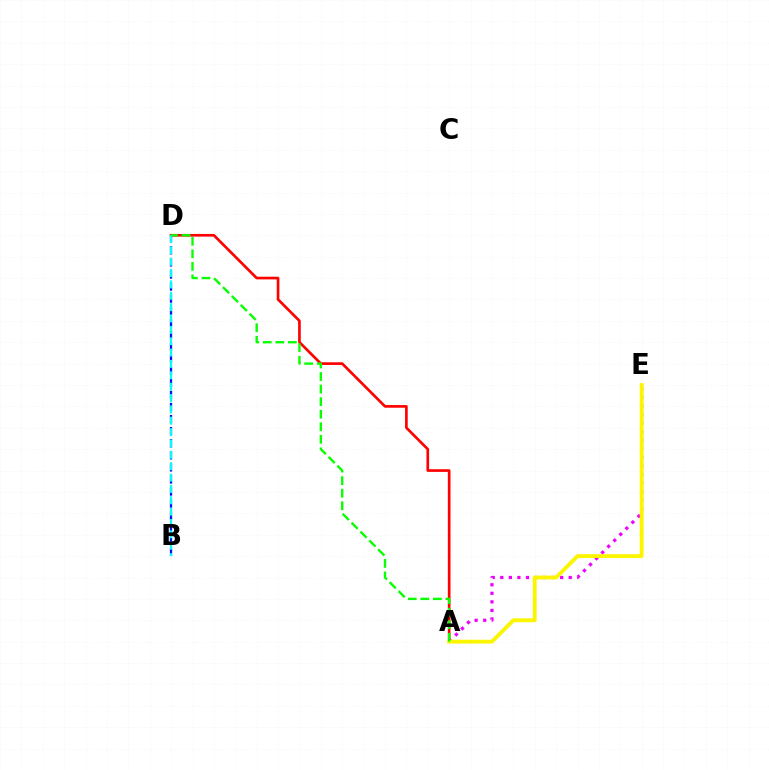{('A', 'D'): [{'color': '#ff0000', 'line_style': 'solid', 'thickness': 1.92}, {'color': '#08ff00', 'line_style': 'dashed', 'thickness': 1.71}], ('B', 'D'): [{'color': '#0010ff', 'line_style': 'dashed', 'thickness': 1.64}, {'color': '#00fff6', 'line_style': 'dashed', 'thickness': 1.54}], ('A', 'E'): [{'color': '#ee00ff', 'line_style': 'dotted', 'thickness': 2.32}, {'color': '#fcf500', 'line_style': 'solid', 'thickness': 2.77}]}